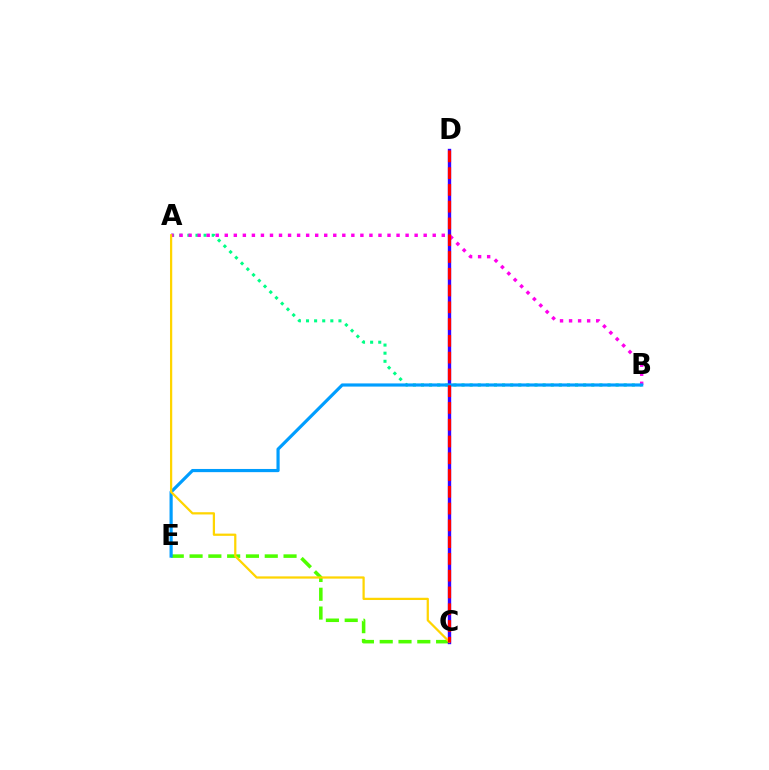{('A', 'B'): [{'color': '#00ff86', 'line_style': 'dotted', 'thickness': 2.2}, {'color': '#ff00ed', 'line_style': 'dotted', 'thickness': 2.46}], ('C', 'E'): [{'color': '#4fff00', 'line_style': 'dashed', 'thickness': 2.55}], ('C', 'D'): [{'color': '#3700ff', 'line_style': 'solid', 'thickness': 2.43}, {'color': '#ff0000', 'line_style': 'dashed', 'thickness': 2.28}], ('B', 'E'): [{'color': '#009eff', 'line_style': 'solid', 'thickness': 2.29}], ('A', 'C'): [{'color': '#ffd500', 'line_style': 'solid', 'thickness': 1.62}]}